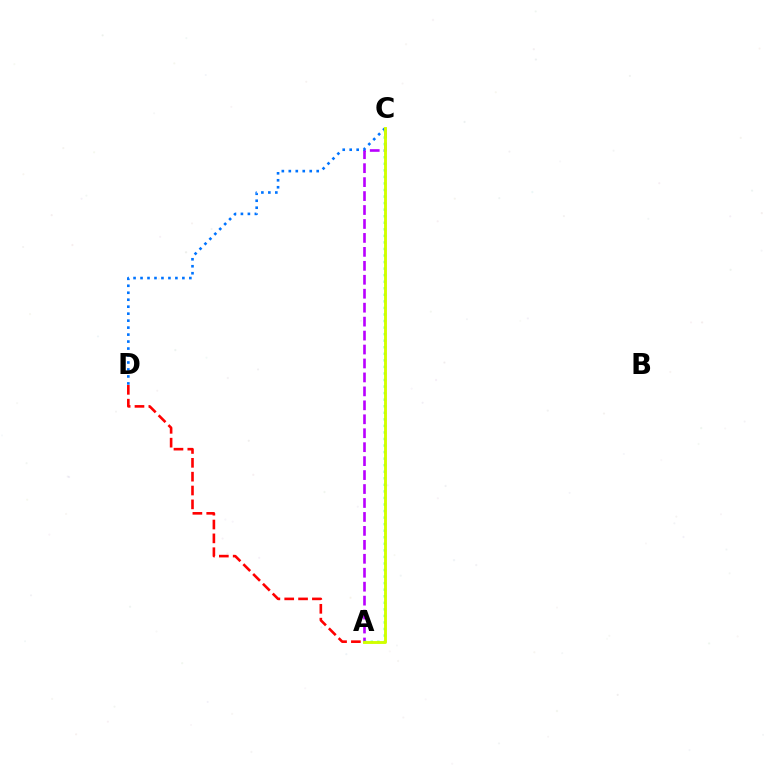{('A', 'C'): [{'color': '#b900ff', 'line_style': 'dashed', 'thickness': 1.9}, {'color': '#00ff5c', 'line_style': 'dotted', 'thickness': 1.78}, {'color': '#d1ff00', 'line_style': 'solid', 'thickness': 2.08}], ('A', 'D'): [{'color': '#ff0000', 'line_style': 'dashed', 'thickness': 1.88}], ('C', 'D'): [{'color': '#0074ff', 'line_style': 'dotted', 'thickness': 1.89}]}